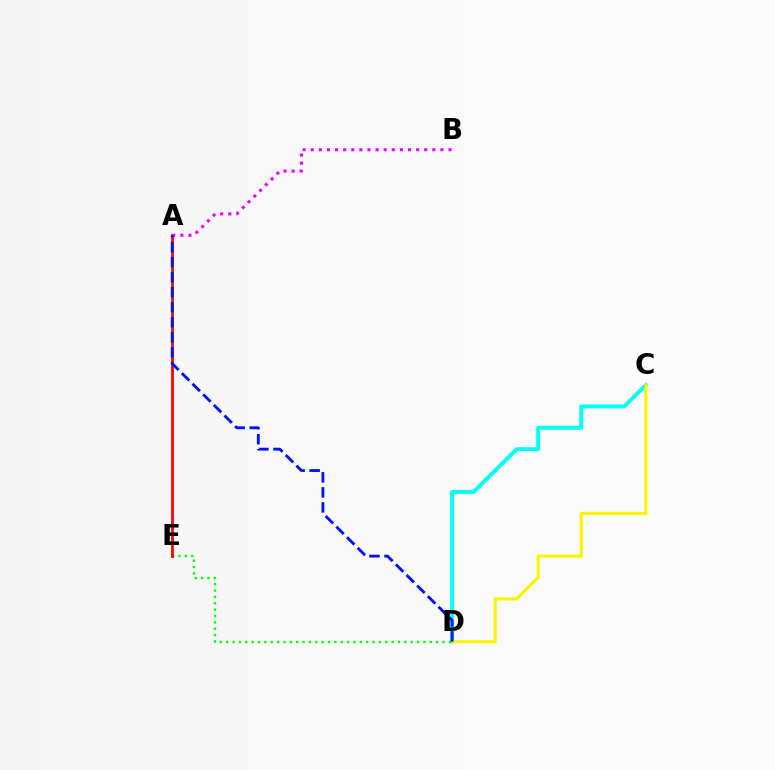{('C', 'D'): [{'color': '#00fff6', 'line_style': 'solid', 'thickness': 2.83}, {'color': '#fcf500', 'line_style': 'solid', 'thickness': 2.22}], ('D', 'E'): [{'color': '#08ff00', 'line_style': 'dotted', 'thickness': 1.73}], ('A', 'E'): [{'color': '#ff0000', 'line_style': 'solid', 'thickness': 2.0}], ('A', 'B'): [{'color': '#ee00ff', 'line_style': 'dotted', 'thickness': 2.2}], ('A', 'D'): [{'color': '#0010ff', 'line_style': 'dashed', 'thickness': 2.04}]}